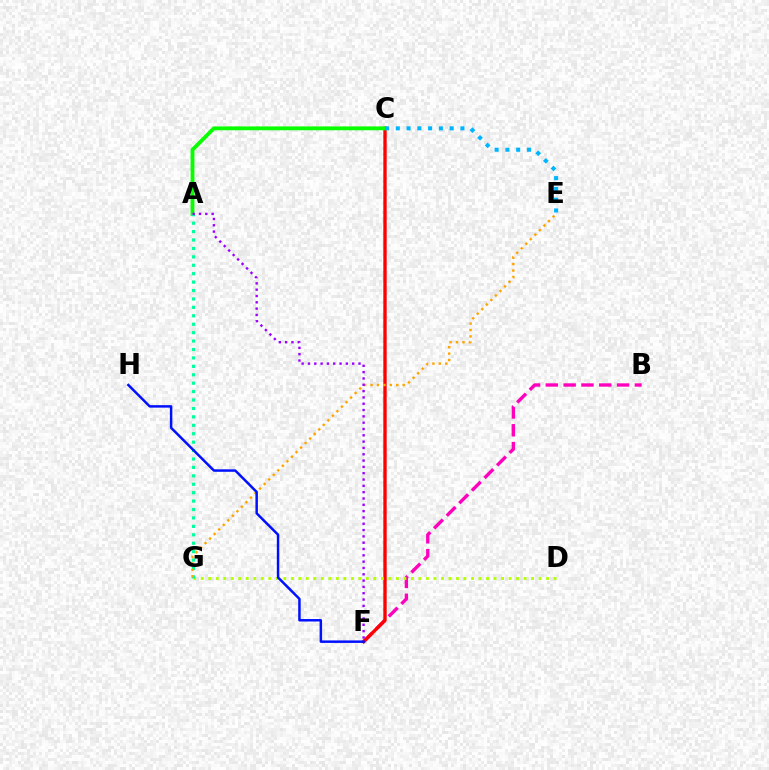{('B', 'F'): [{'color': '#ff00bd', 'line_style': 'dashed', 'thickness': 2.42}], ('C', 'F'): [{'color': '#ff0000', 'line_style': 'solid', 'thickness': 2.42}], ('D', 'G'): [{'color': '#b3ff00', 'line_style': 'dotted', 'thickness': 2.04}], ('A', 'C'): [{'color': '#08ff00', 'line_style': 'solid', 'thickness': 2.76}], ('A', 'G'): [{'color': '#00ff9d', 'line_style': 'dotted', 'thickness': 2.29}], ('E', 'G'): [{'color': '#ffa500', 'line_style': 'dotted', 'thickness': 1.75}], ('A', 'F'): [{'color': '#9b00ff', 'line_style': 'dotted', 'thickness': 1.72}], ('F', 'H'): [{'color': '#0010ff', 'line_style': 'solid', 'thickness': 1.79}], ('C', 'E'): [{'color': '#00b5ff', 'line_style': 'dotted', 'thickness': 2.93}]}